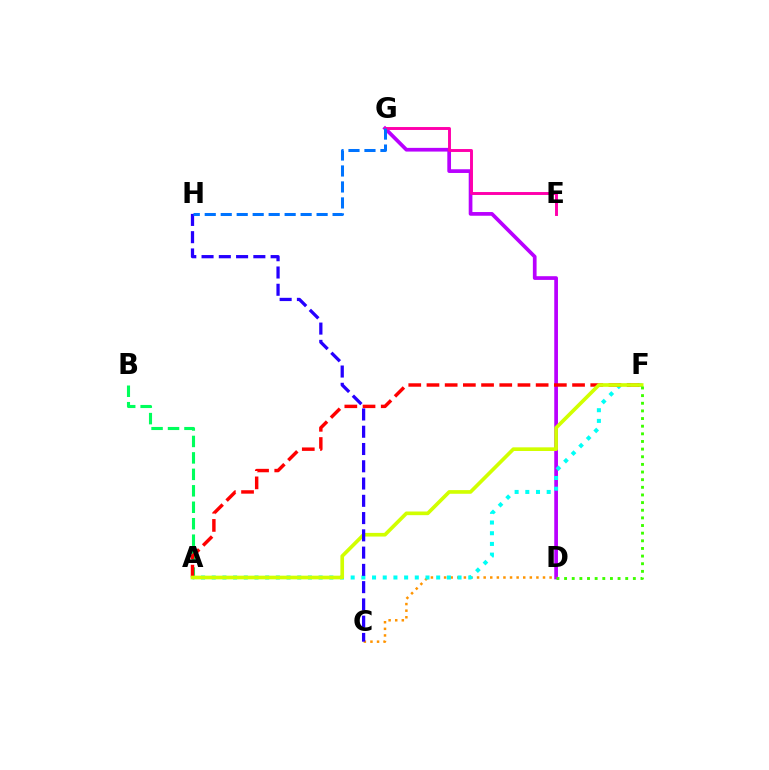{('D', 'G'): [{'color': '#b900ff', 'line_style': 'solid', 'thickness': 2.67}], ('A', 'B'): [{'color': '#00ff5c', 'line_style': 'dashed', 'thickness': 2.24}], ('C', 'D'): [{'color': '#ff9400', 'line_style': 'dotted', 'thickness': 1.79}], ('A', 'F'): [{'color': '#00fff6', 'line_style': 'dotted', 'thickness': 2.9}, {'color': '#ff0000', 'line_style': 'dashed', 'thickness': 2.47}, {'color': '#d1ff00', 'line_style': 'solid', 'thickness': 2.63}], ('E', 'G'): [{'color': '#ff00ac', 'line_style': 'solid', 'thickness': 2.11}], ('C', 'H'): [{'color': '#2500ff', 'line_style': 'dashed', 'thickness': 2.35}], ('G', 'H'): [{'color': '#0074ff', 'line_style': 'dashed', 'thickness': 2.17}], ('D', 'F'): [{'color': '#3dff00', 'line_style': 'dotted', 'thickness': 2.08}]}